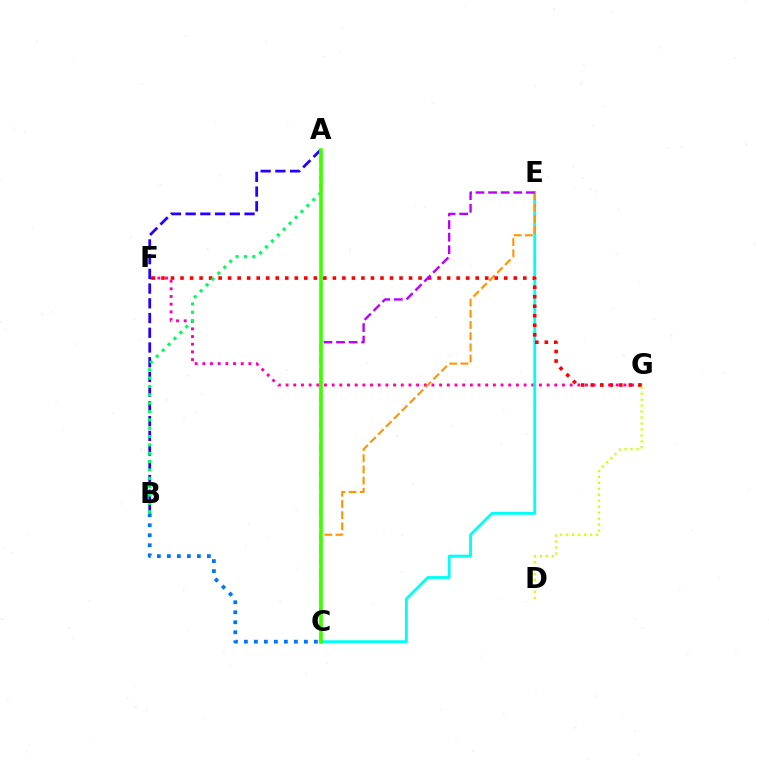{('F', 'G'): [{'color': '#ff00ac', 'line_style': 'dotted', 'thickness': 2.09}, {'color': '#ff0000', 'line_style': 'dotted', 'thickness': 2.59}], ('C', 'E'): [{'color': '#00fff6', 'line_style': 'solid', 'thickness': 2.04}, {'color': '#ff9400', 'line_style': 'dashed', 'thickness': 1.52}, {'color': '#b900ff', 'line_style': 'dashed', 'thickness': 1.71}], ('A', 'B'): [{'color': '#2500ff', 'line_style': 'dashed', 'thickness': 2.0}, {'color': '#00ff5c', 'line_style': 'dotted', 'thickness': 2.27}], ('D', 'G'): [{'color': '#d1ff00', 'line_style': 'dotted', 'thickness': 1.62}], ('B', 'C'): [{'color': '#0074ff', 'line_style': 'dotted', 'thickness': 2.72}], ('A', 'C'): [{'color': '#3dff00', 'line_style': 'solid', 'thickness': 2.6}]}